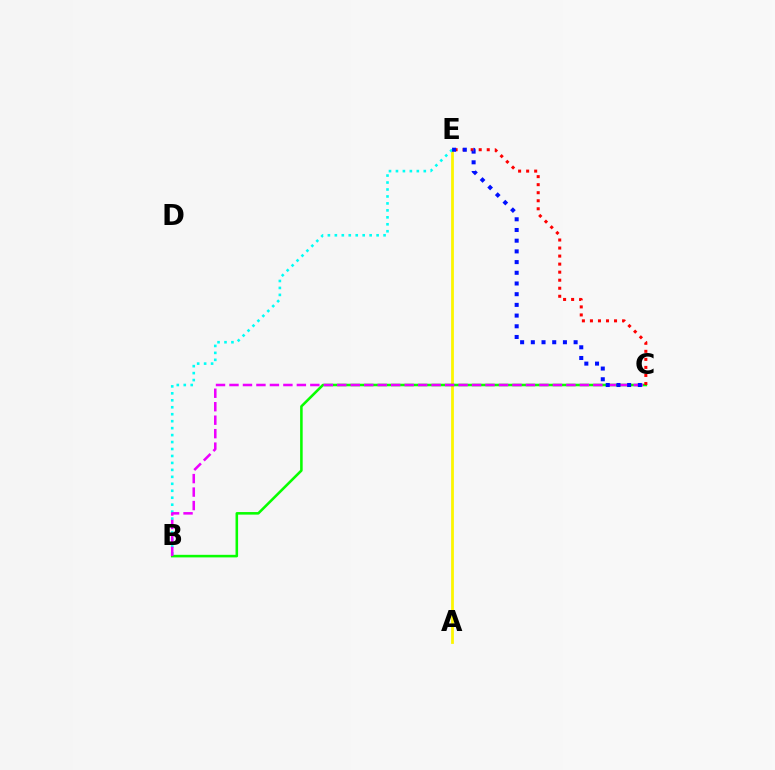{('A', 'E'): [{'color': '#fcf500', 'line_style': 'solid', 'thickness': 2.0}], ('B', 'E'): [{'color': '#00fff6', 'line_style': 'dotted', 'thickness': 1.89}], ('B', 'C'): [{'color': '#08ff00', 'line_style': 'solid', 'thickness': 1.85}, {'color': '#ee00ff', 'line_style': 'dashed', 'thickness': 1.83}], ('C', 'E'): [{'color': '#ff0000', 'line_style': 'dotted', 'thickness': 2.18}, {'color': '#0010ff', 'line_style': 'dotted', 'thickness': 2.91}]}